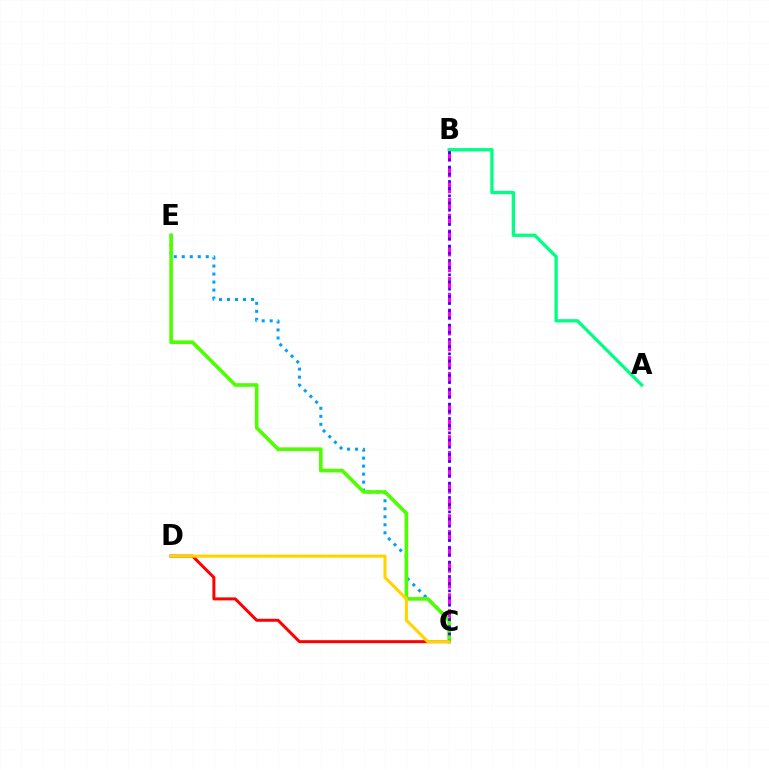{('B', 'C'): [{'color': '#ff00ed', 'line_style': 'dashed', 'thickness': 2.15}, {'color': '#3700ff', 'line_style': 'dotted', 'thickness': 1.95}], ('A', 'B'): [{'color': '#00ff86', 'line_style': 'solid', 'thickness': 2.39}], ('C', 'E'): [{'color': '#009eff', 'line_style': 'dotted', 'thickness': 2.18}, {'color': '#4fff00', 'line_style': 'solid', 'thickness': 2.62}], ('C', 'D'): [{'color': '#ff0000', 'line_style': 'solid', 'thickness': 2.15}, {'color': '#ffd500', 'line_style': 'solid', 'thickness': 2.24}]}